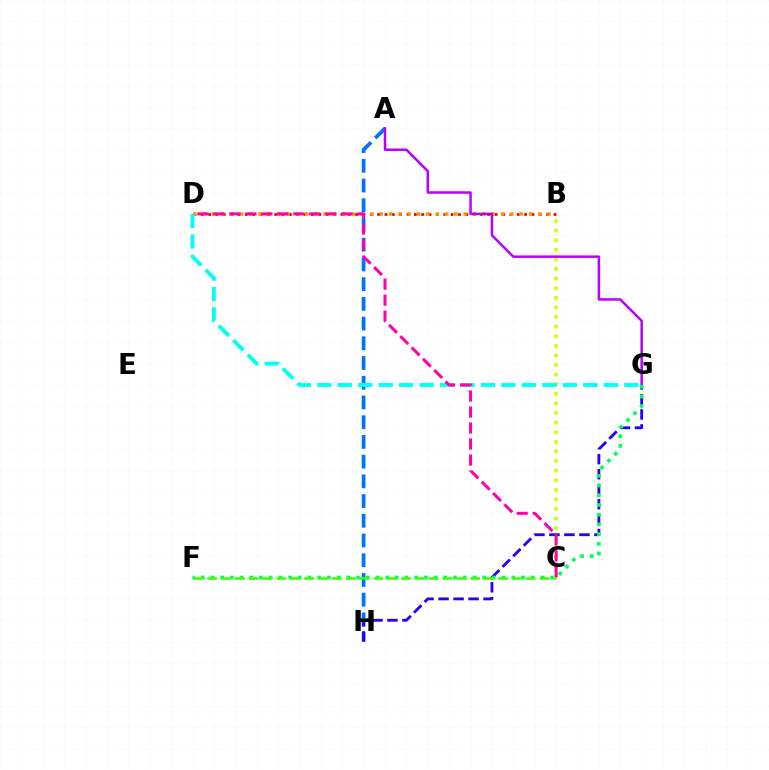{('B', 'C'): [{'color': '#d1ff00', 'line_style': 'dotted', 'thickness': 2.61}], ('B', 'D'): [{'color': '#ff0000', 'line_style': 'dotted', 'thickness': 2.0}, {'color': '#ff9400', 'line_style': 'dotted', 'thickness': 2.53}], ('A', 'H'): [{'color': '#0074ff', 'line_style': 'dashed', 'thickness': 2.68}], ('G', 'H'): [{'color': '#2500ff', 'line_style': 'dashed', 'thickness': 2.04}], ('A', 'G'): [{'color': '#b900ff', 'line_style': 'solid', 'thickness': 1.8}], ('D', 'G'): [{'color': '#00fff6', 'line_style': 'dashed', 'thickness': 2.78}], ('F', 'G'): [{'color': '#00ff5c', 'line_style': 'dotted', 'thickness': 2.64}], ('C', 'D'): [{'color': '#ff00ac', 'line_style': 'dashed', 'thickness': 2.17}], ('C', 'F'): [{'color': '#3dff00', 'line_style': 'dashed', 'thickness': 1.88}]}